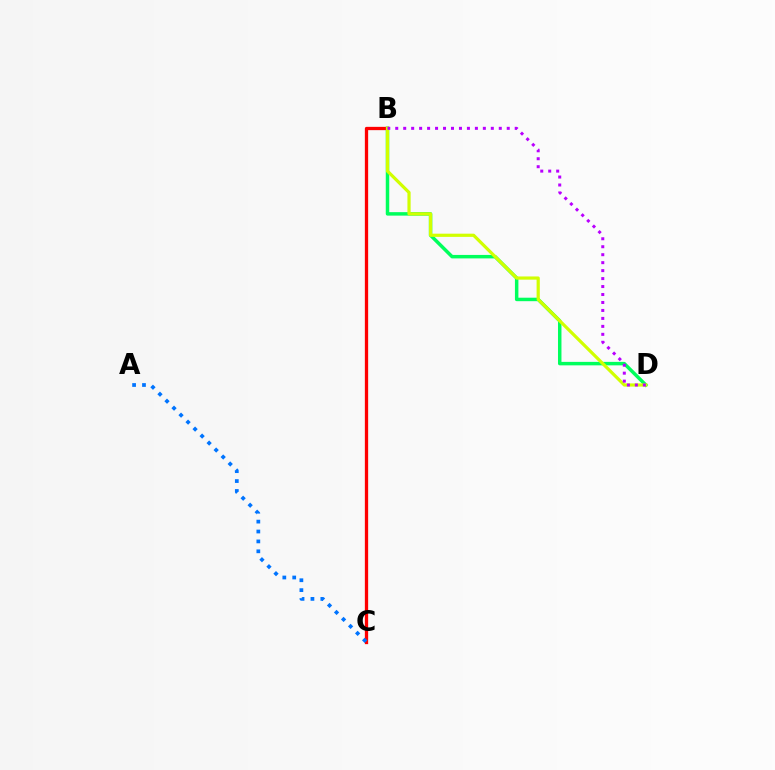{('B', 'D'): [{'color': '#00ff5c', 'line_style': 'solid', 'thickness': 2.5}, {'color': '#d1ff00', 'line_style': 'solid', 'thickness': 2.3}, {'color': '#b900ff', 'line_style': 'dotted', 'thickness': 2.16}], ('B', 'C'): [{'color': '#ff0000', 'line_style': 'solid', 'thickness': 2.37}], ('A', 'C'): [{'color': '#0074ff', 'line_style': 'dotted', 'thickness': 2.69}]}